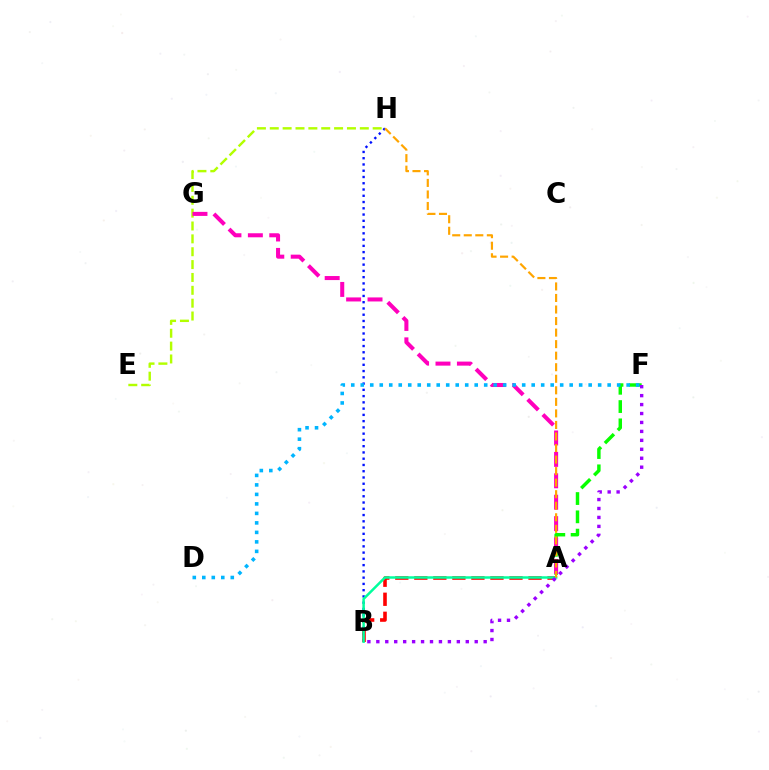{('B', 'H'): [{'color': '#0010ff', 'line_style': 'dotted', 'thickness': 1.7}], ('E', 'H'): [{'color': '#b3ff00', 'line_style': 'dashed', 'thickness': 1.75}], ('A', 'F'): [{'color': '#08ff00', 'line_style': 'dashed', 'thickness': 2.48}], ('A', 'G'): [{'color': '#ff00bd', 'line_style': 'dashed', 'thickness': 2.91}], ('D', 'F'): [{'color': '#00b5ff', 'line_style': 'dotted', 'thickness': 2.58}], ('A', 'B'): [{'color': '#ff0000', 'line_style': 'dashed', 'thickness': 2.59}, {'color': '#00ff9d', 'line_style': 'solid', 'thickness': 1.79}], ('B', 'F'): [{'color': '#9b00ff', 'line_style': 'dotted', 'thickness': 2.43}], ('A', 'H'): [{'color': '#ffa500', 'line_style': 'dashed', 'thickness': 1.57}]}